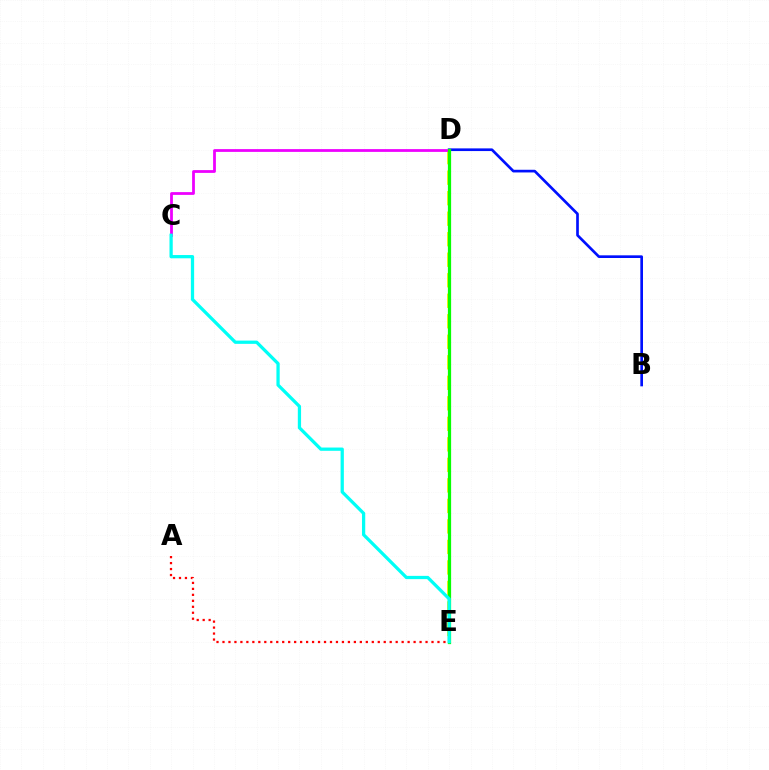{('B', 'D'): [{'color': '#0010ff', 'line_style': 'solid', 'thickness': 1.93}], ('D', 'E'): [{'color': '#fcf500', 'line_style': 'dashed', 'thickness': 2.79}, {'color': '#08ff00', 'line_style': 'solid', 'thickness': 2.33}], ('C', 'D'): [{'color': '#ee00ff', 'line_style': 'solid', 'thickness': 1.99}], ('A', 'E'): [{'color': '#ff0000', 'line_style': 'dotted', 'thickness': 1.62}], ('C', 'E'): [{'color': '#00fff6', 'line_style': 'solid', 'thickness': 2.35}]}